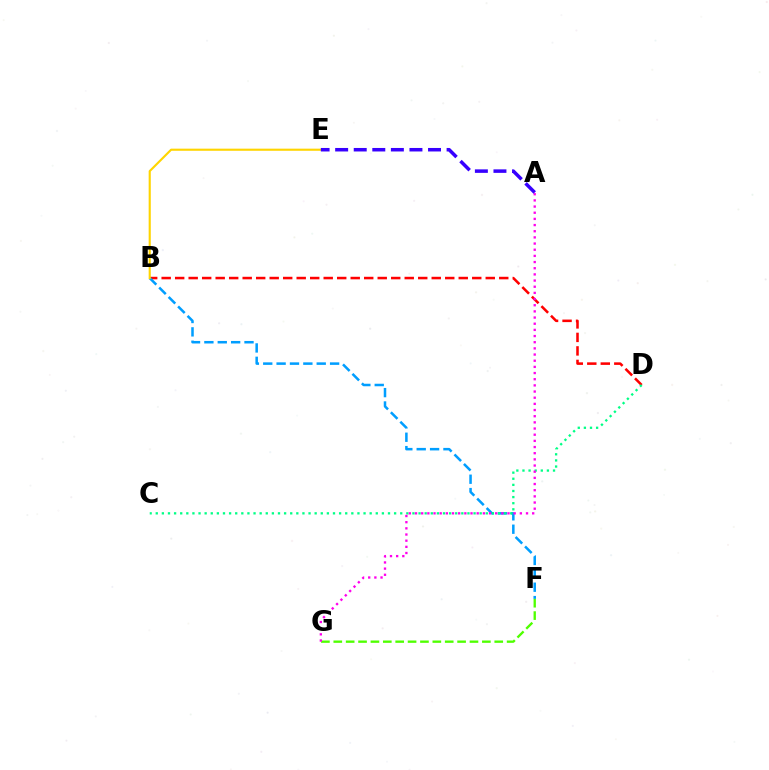{('B', 'D'): [{'color': '#ff0000', 'line_style': 'dashed', 'thickness': 1.83}], ('B', 'F'): [{'color': '#009eff', 'line_style': 'dashed', 'thickness': 1.82}], ('C', 'D'): [{'color': '#00ff86', 'line_style': 'dotted', 'thickness': 1.66}], ('F', 'G'): [{'color': '#4fff00', 'line_style': 'dashed', 'thickness': 1.68}], ('A', 'G'): [{'color': '#ff00ed', 'line_style': 'dotted', 'thickness': 1.68}], ('B', 'E'): [{'color': '#ffd500', 'line_style': 'solid', 'thickness': 1.53}], ('A', 'E'): [{'color': '#3700ff', 'line_style': 'dashed', 'thickness': 2.52}]}